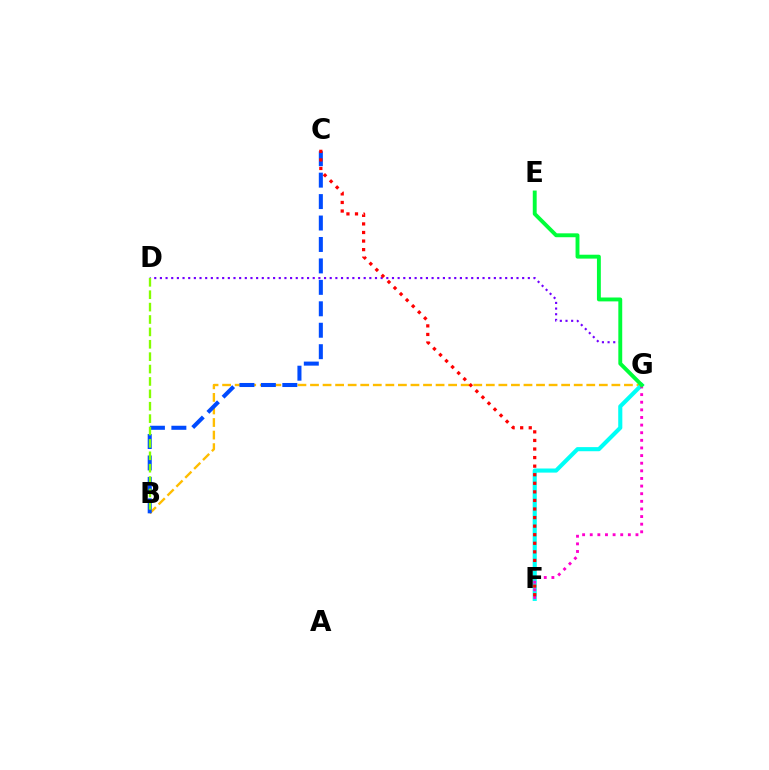{('B', 'G'): [{'color': '#ffbd00', 'line_style': 'dashed', 'thickness': 1.71}], ('F', 'G'): [{'color': '#00fff6', 'line_style': 'solid', 'thickness': 2.96}, {'color': '#ff00cf', 'line_style': 'dotted', 'thickness': 2.07}], ('B', 'C'): [{'color': '#004bff', 'line_style': 'dashed', 'thickness': 2.91}], ('D', 'G'): [{'color': '#7200ff', 'line_style': 'dotted', 'thickness': 1.54}], ('C', 'F'): [{'color': '#ff0000', 'line_style': 'dotted', 'thickness': 2.33}], ('E', 'G'): [{'color': '#00ff39', 'line_style': 'solid', 'thickness': 2.8}], ('B', 'D'): [{'color': '#84ff00', 'line_style': 'dashed', 'thickness': 1.68}]}